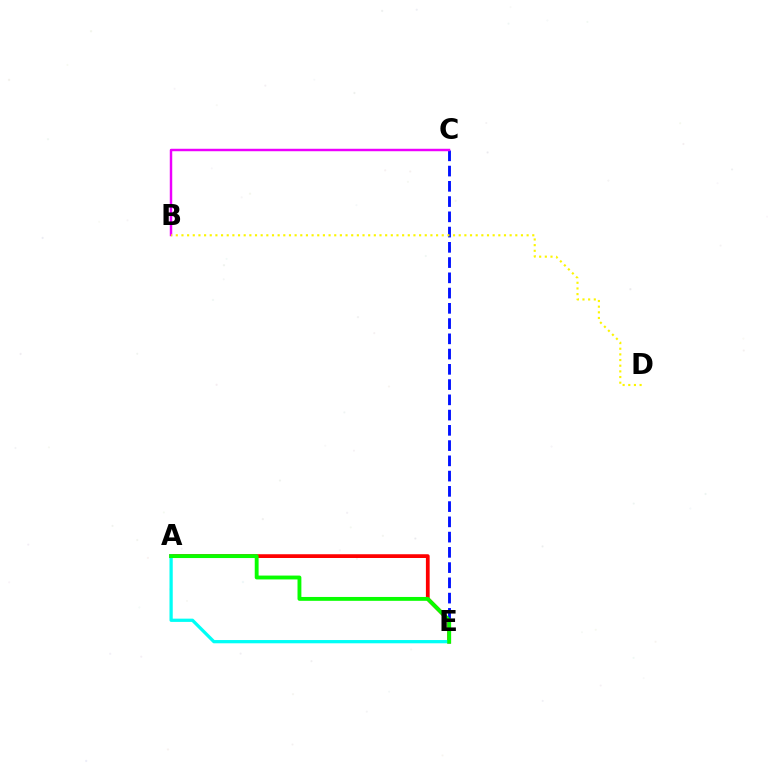{('A', 'E'): [{'color': '#ff0000', 'line_style': 'solid', 'thickness': 2.7}, {'color': '#00fff6', 'line_style': 'solid', 'thickness': 2.34}, {'color': '#08ff00', 'line_style': 'solid', 'thickness': 2.78}], ('C', 'E'): [{'color': '#0010ff', 'line_style': 'dashed', 'thickness': 2.07}], ('B', 'C'): [{'color': '#ee00ff', 'line_style': 'solid', 'thickness': 1.77}], ('B', 'D'): [{'color': '#fcf500', 'line_style': 'dotted', 'thickness': 1.54}]}